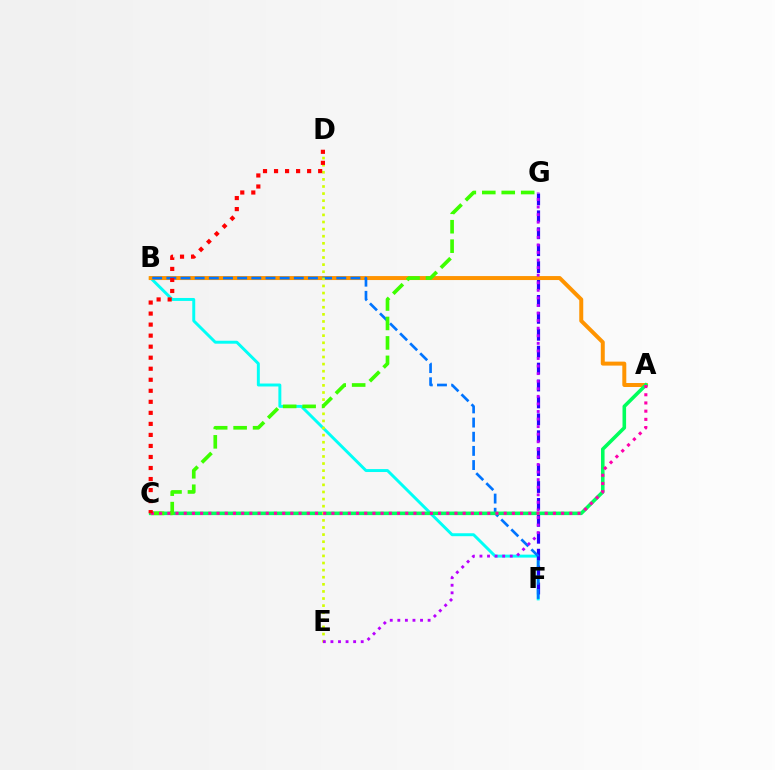{('B', 'F'): [{'color': '#00fff6', 'line_style': 'solid', 'thickness': 2.12}, {'color': '#0074ff', 'line_style': 'dashed', 'thickness': 1.92}], ('F', 'G'): [{'color': '#2500ff', 'line_style': 'dashed', 'thickness': 2.3}], ('A', 'B'): [{'color': '#ff9400', 'line_style': 'solid', 'thickness': 2.87}], ('A', 'C'): [{'color': '#00ff5c', 'line_style': 'solid', 'thickness': 2.58}, {'color': '#ff00ac', 'line_style': 'dotted', 'thickness': 2.23}], ('D', 'E'): [{'color': '#d1ff00', 'line_style': 'dotted', 'thickness': 1.93}], ('C', 'G'): [{'color': '#3dff00', 'line_style': 'dashed', 'thickness': 2.64}], ('E', 'G'): [{'color': '#b900ff', 'line_style': 'dotted', 'thickness': 2.06}], ('C', 'D'): [{'color': '#ff0000', 'line_style': 'dotted', 'thickness': 3.0}]}